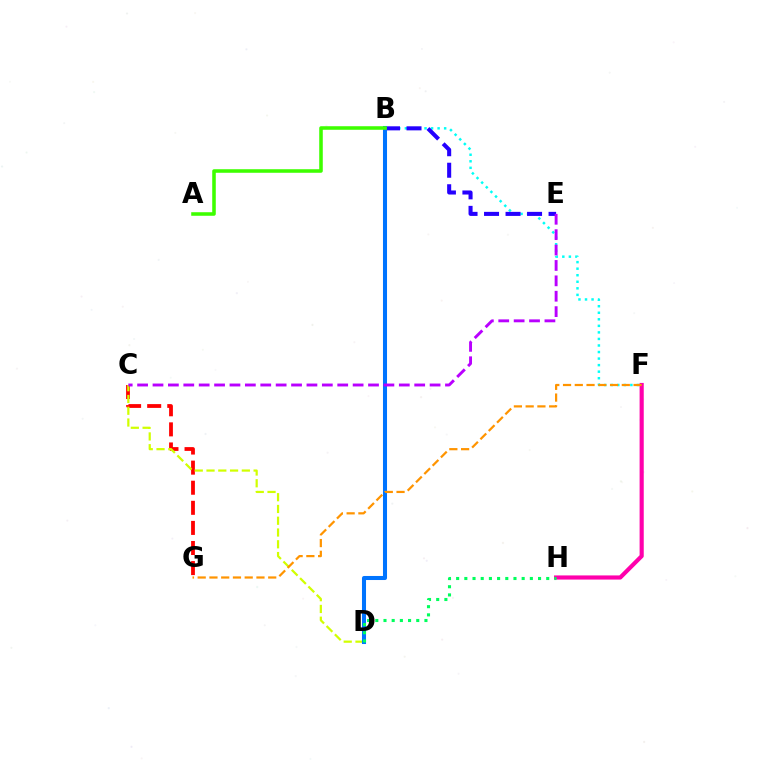{('B', 'F'): [{'color': '#00fff6', 'line_style': 'dotted', 'thickness': 1.78}], ('B', 'E'): [{'color': '#2500ff', 'line_style': 'dashed', 'thickness': 2.92}], ('C', 'G'): [{'color': '#ff0000', 'line_style': 'dashed', 'thickness': 2.73}], ('F', 'H'): [{'color': '#ff00ac', 'line_style': 'solid', 'thickness': 2.99}], ('C', 'D'): [{'color': '#d1ff00', 'line_style': 'dashed', 'thickness': 1.6}], ('B', 'D'): [{'color': '#0074ff', 'line_style': 'solid', 'thickness': 2.92}], ('D', 'H'): [{'color': '#00ff5c', 'line_style': 'dotted', 'thickness': 2.23}], ('A', 'B'): [{'color': '#3dff00', 'line_style': 'solid', 'thickness': 2.56}], ('C', 'E'): [{'color': '#b900ff', 'line_style': 'dashed', 'thickness': 2.09}], ('F', 'G'): [{'color': '#ff9400', 'line_style': 'dashed', 'thickness': 1.6}]}